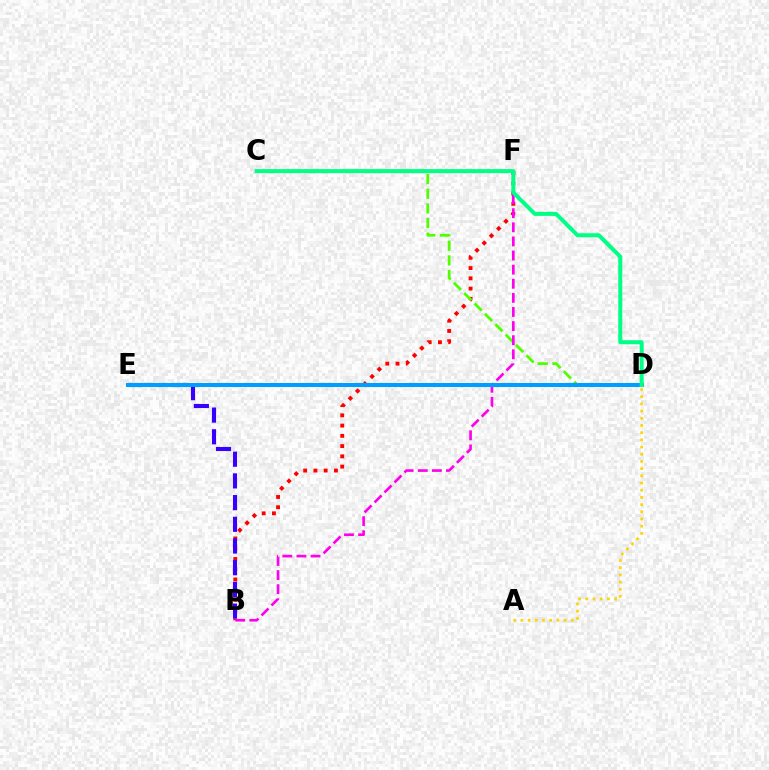{('B', 'F'): [{'color': '#ff0000', 'line_style': 'dotted', 'thickness': 2.78}, {'color': '#ff00ed', 'line_style': 'dashed', 'thickness': 1.92}], ('B', 'E'): [{'color': '#3700ff', 'line_style': 'dashed', 'thickness': 2.95}], ('C', 'D'): [{'color': '#4fff00', 'line_style': 'dashed', 'thickness': 1.99}, {'color': '#00ff86', 'line_style': 'solid', 'thickness': 2.88}], ('A', 'D'): [{'color': '#ffd500', 'line_style': 'dotted', 'thickness': 1.95}], ('D', 'E'): [{'color': '#009eff', 'line_style': 'solid', 'thickness': 2.88}]}